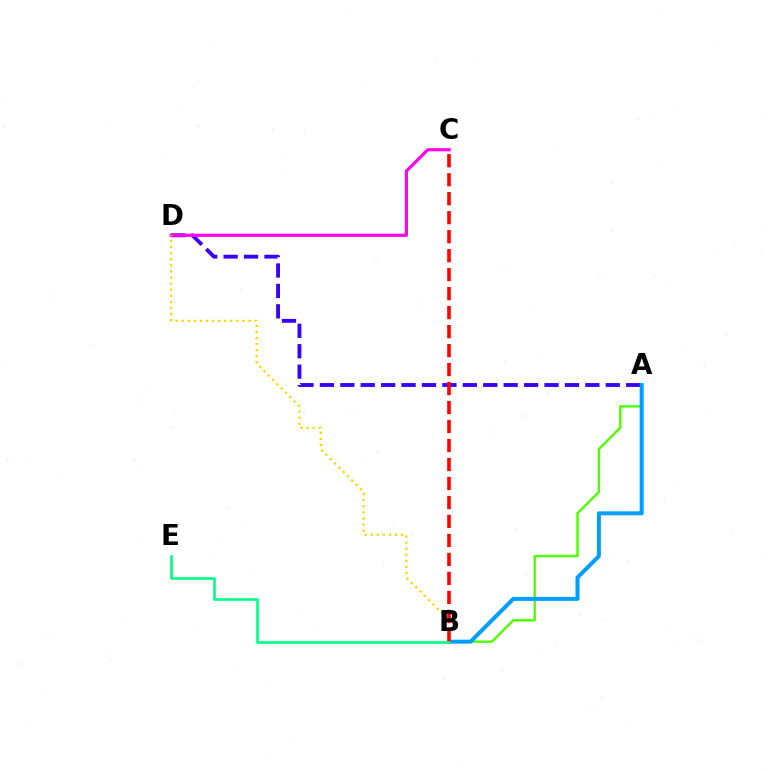{('A', 'D'): [{'color': '#3700ff', 'line_style': 'dashed', 'thickness': 2.77}], ('A', 'B'): [{'color': '#4fff00', 'line_style': 'solid', 'thickness': 1.74}, {'color': '#009eff', 'line_style': 'solid', 'thickness': 2.87}], ('C', 'D'): [{'color': '#ff00ed', 'line_style': 'solid', 'thickness': 2.28}], ('B', 'D'): [{'color': '#ffd500', 'line_style': 'dotted', 'thickness': 1.65}], ('B', 'C'): [{'color': '#ff0000', 'line_style': 'dashed', 'thickness': 2.58}], ('B', 'E'): [{'color': '#00ff86', 'line_style': 'solid', 'thickness': 1.89}]}